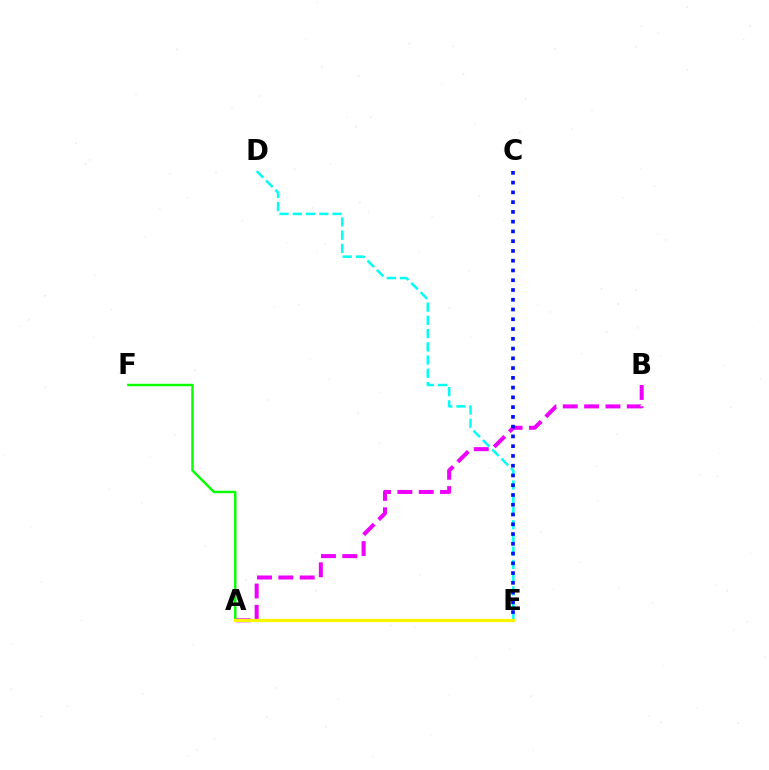{('A', 'B'): [{'color': '#ee00ff', 'line_style': 'dashed', 'thickness': 2.9}], ('A', 'F'): [{'color': '#08ff00', 'line_style': 'solid', 'thickness': 1.77}], ('A', 'E'): [{'color': '#ff0000', 'line_style': 'solid', 'thickness': 2.03}, {'color': '#fcf500', 'line_style': 'solid', 'thickness': 2.33}], ('D', 'E'): [{'color': '#00fff6', 'line_style': 'dashed', 'thickness': 1.8}], ('C', 'E'): [{'color': '#0010ff', 'line_style': 'dotted', 'thickness': 2.65}]}